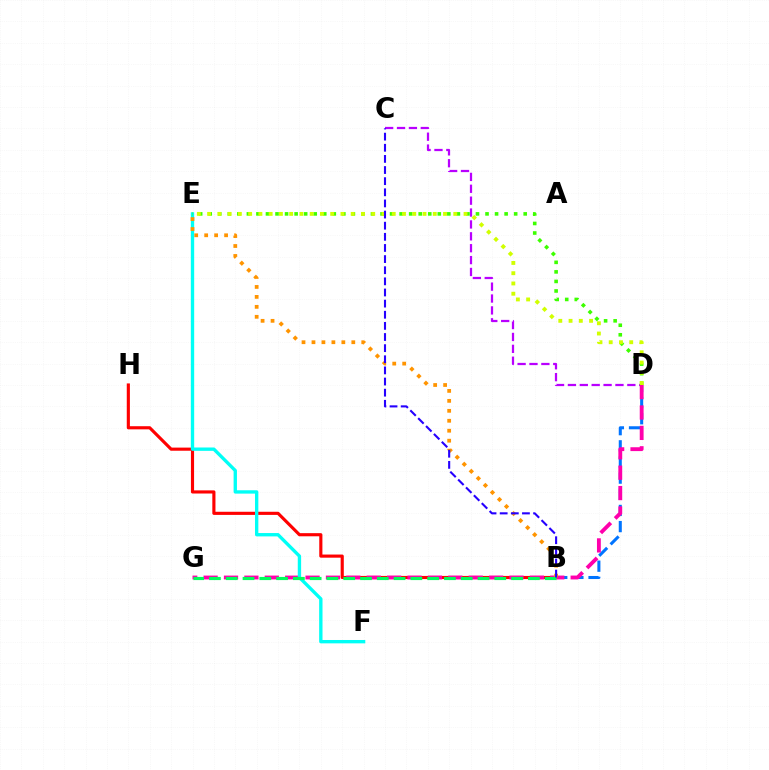{('B', 'H'): [{'color': '#ff0000', 'line_style': 'solid', 'thickness': 2.26}], ('B', 'D'): [{'color': '#0074ff', 'line_style': 'dashed', 'thickness': 2.19}], ('C', 'D'): [{'color': '#b900ff', 'line_style': 'dashed', 'thickness': 1.61}], ('D', 'G'): [{'color': '#ff00ac', 'line_style': 'dashed', 'thickness': 2.77}], ('E', 'F'): [{'color': '#00fff6', 'line_style': 'solid', 'thickness': 2.41}], ('D', 'E'): [{'color': '#3dff00', 'line_style': 'dotted', 'thickness': 2.59}, {'color': '#d1ff00', 'line_style': 'dotted', 'thickness': 2.79}], ('B', 'E'): [{'color': '#ff9400', 'line_style': 'dotted', 'thickness': 2.71}], ('B', 'G'): [{'color': '#00ff5c', 'line_style': 'dashed', 'thickness': 2.28}], ('B', 'C'): [{'color': '#2500ff', 'line_style': 'dashed', 'thickness': 1.51}]}